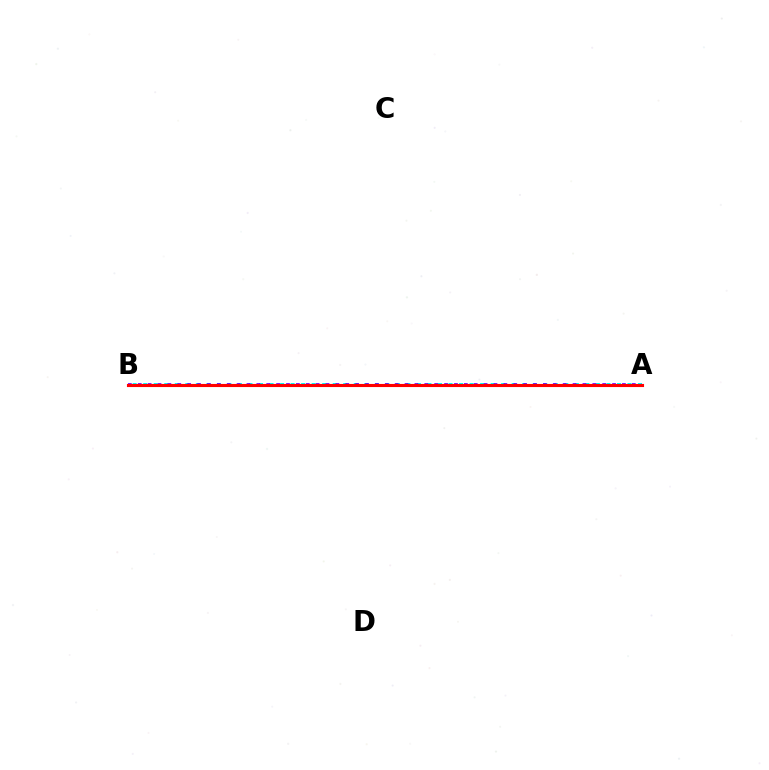{('A', 'B'): [{'color': '#00fff6', 'line_style': 'dotted', 'thickness': 2.86}, {'color': '#7200ff', 'line_style': 'dotted', 'thickness': 2.68}, {'color': '#84ff00', 'line_style': 'solid', 'thickness': 2.1}, {'color': '#ff0000', 'line_style': 'solid', 'thickness': 2.24}]}